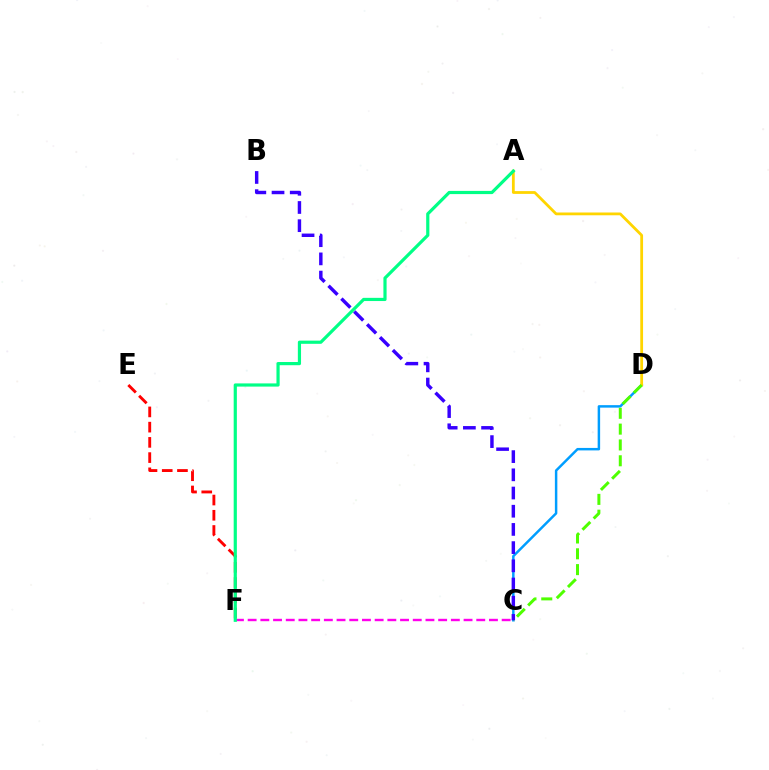{('E', 'F'): [{'color': '#ff0000', 'line_style': 'dashed', 'thickness': 2.07}], ('C', 'D'): [{'color': '#009eff', 'line_style': 'solid', 'thickness': 1.78}, {'color': '#4fff00', 'line_style': 'dashed', 'thickness': 2.15}], ('A', 'D'): [{'color': '#ffd500', 'line_style': 'solid', 'thickness': 2.01}], ('C', 'F'): [{'color': '#ff00ed', 'line_style': 'dashed', 'thickness': 1.73}], ('A', 'F'): [{'color': '#00ff86', 'line_style': 'solid', 'thickness': 2.3}], ('B', 'C'): [{'color': '#3700ff', 'line_style': 'dashed', 'thickness': 2.47}]}